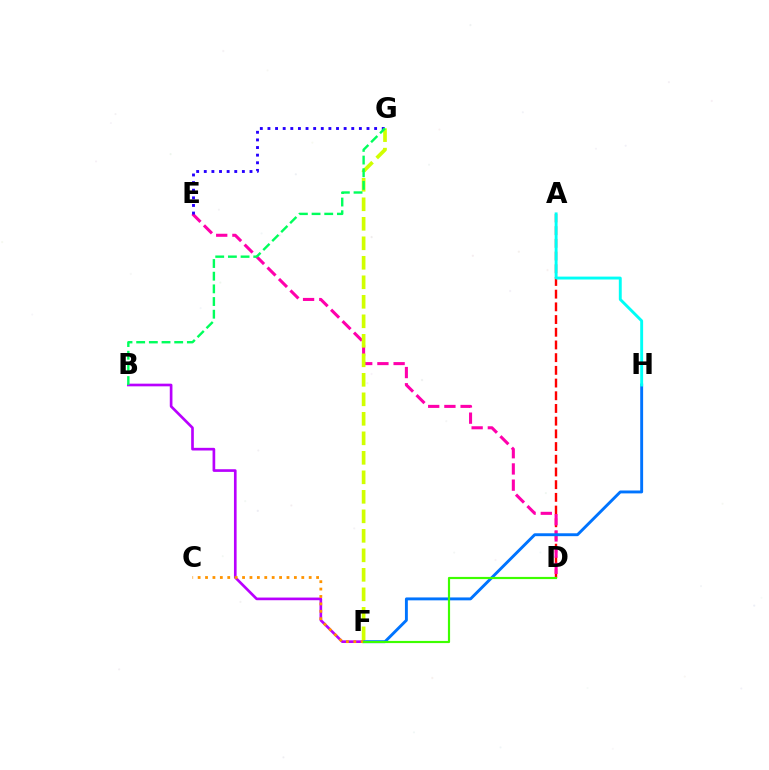{('A', 'D'): [{'color': '#ff0000', 'line_style': 'dashed', 'thickness': 1.73}], ('B', 'F'): [{'color': '#b900ff', 'line_style': 'solid', 'thickness': 1.92}], ('D', 'E'): [{'color': '#ff00ac', 'line_style': 'dashed', 'thickness': 2.2}], ('E', 'G'): [{'color': '#2500ff', 'line_style': 'dotted', 'thickness': 2.07}], ('F', 'H'): [{'color': '#0074ff', 'line_style': 'solid', 'thickness': 2.09}], ('C', 'F'): [{'color': '#ff9400', 'line_style': 'dotted', 'thickness': 2.01}], ('A', 'H'): [{'color': '#00fff6', 'line_style': 'solid', 'thickness': 2.09}], ('D', 'F'): [{'color': '#3dff00', 'line_style': 'solid', 'thickness': 1.56}], ('F', 'G'): [{'color': '#d1ff00', 'line_style': 'dashed', 'thickness': 2.65}], ('B', 'G'): [{'color': '#00ff5c', 'line_style': 'dashed', 'thickness': 1.72}]}